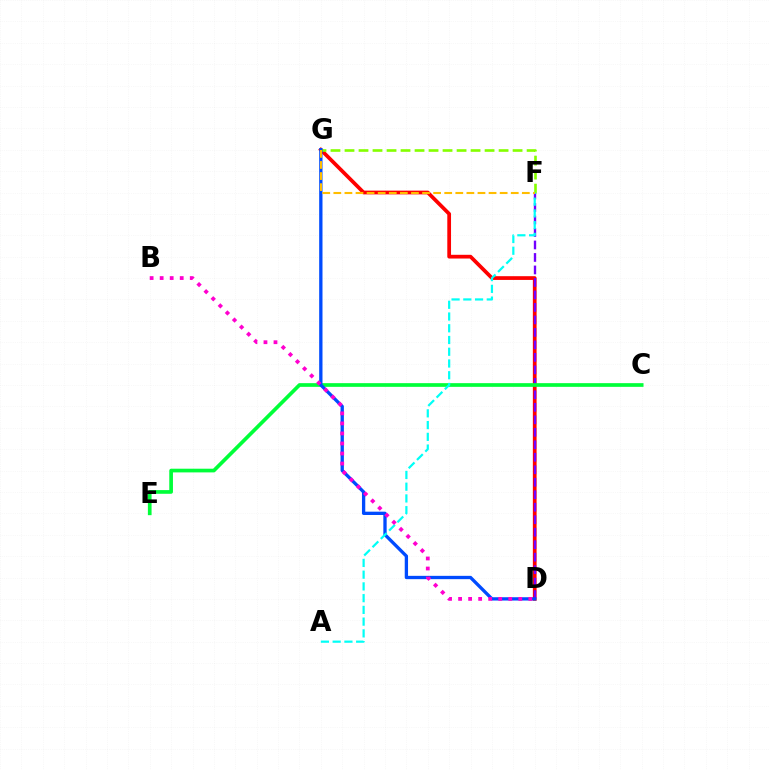{('D', 'G'): [{'color': '#ff0000', 'line_style': 'solid', 'thickness': 2.69}, {'color': '#004bff', 'line_style': 'solid', 'thickness': 2.38}], ('F', 'G'): [{'color': '#84ff00', 'line_style': 'dashed', 'thickness': 1.9}, {'color': '#ffbd00', 'line_style': 'dashed', 'thickness': 1.51}], ('D', 'F'): [{'color': '#7200ff', 'line_style': 'dashed', 'thickness': 1.7}], ('C', 'E'): [{'color': '#00ff39', 'line_style': 'solid', 'thickness': 2.66}], ('A', 'F'): [{'color': '#00fff6', 'line_style': 'dashed', 'thickness': 1.6}], ('B', 'D'): [{'color': '#ff00cf', 'line_style': 'dotted', 'thickness': 2.73}]}